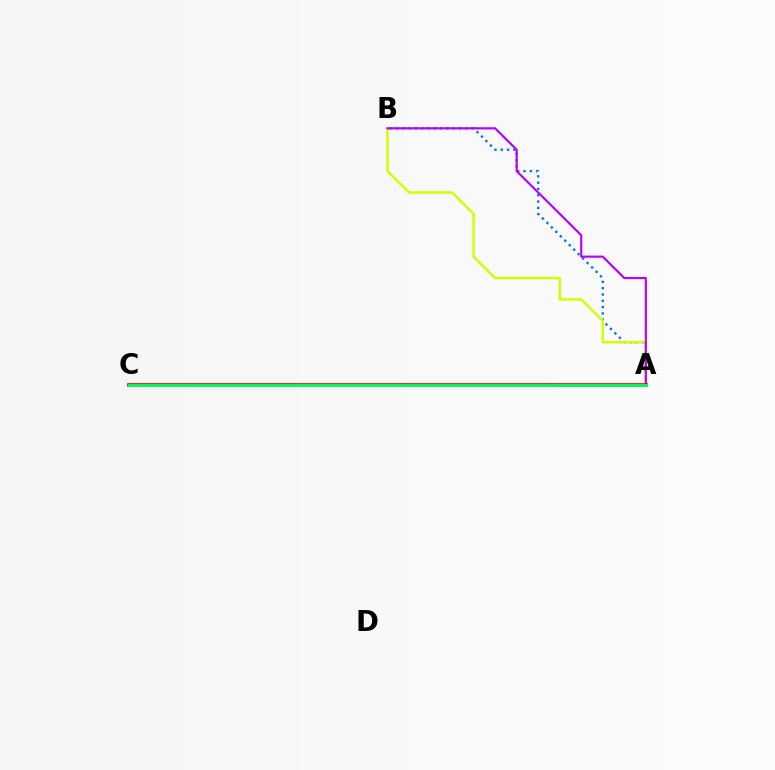{('A', 'B'): [{'color': '#0074ff', 'line_style': 'dotted', 'thickness': 1.71}, {'color': '#d1ff00', 'line_style': 'solid', 'thickness': 1.79}, {'color': '#b900ff', 'line_style': 'solid', 'thickness': 1.56}], ('A', 'C'): [{'color': '#ff0000', 'line_style': 'solid', 'thickness': 2.65}, {'color': '#00ff5c', 'line_style': 'solid', 'thickness': 2.08}]}